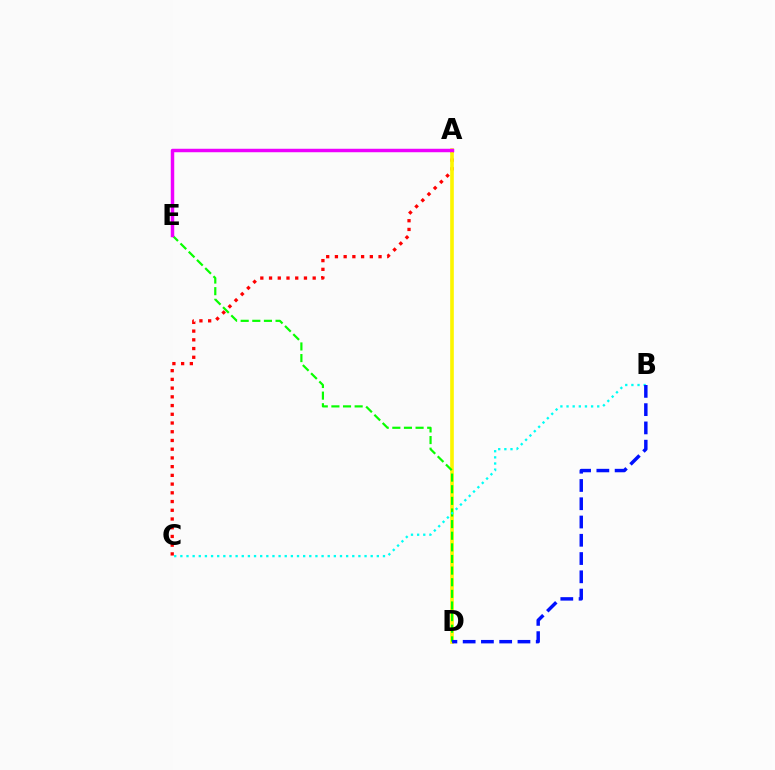{('A', 'C'): [{'color': '#ff0000', 'line_style': 'dotted', 'thickness': 2.37}], ('A', 'D'): [{'color': '#fcf500', 'line_style': 'solid', 'thickness': 2.62}], ('D', 'E'): [{'color': '#08ff00', 'line_style': 'dashed', 'thickness': 1.58}], ('B', 'C'): [{'color': '#00fff6', 'line_style': 'dotted', 'thickness': 1.67}], ('B', 'D'): [{'color': '#0010ff', 'line_style': 'dashed', 'thickness': 2.48}], ('A', 'E'): [{'color': '#ee00ff', 'line_style': 'solid', 'thickness': 2.49}]}